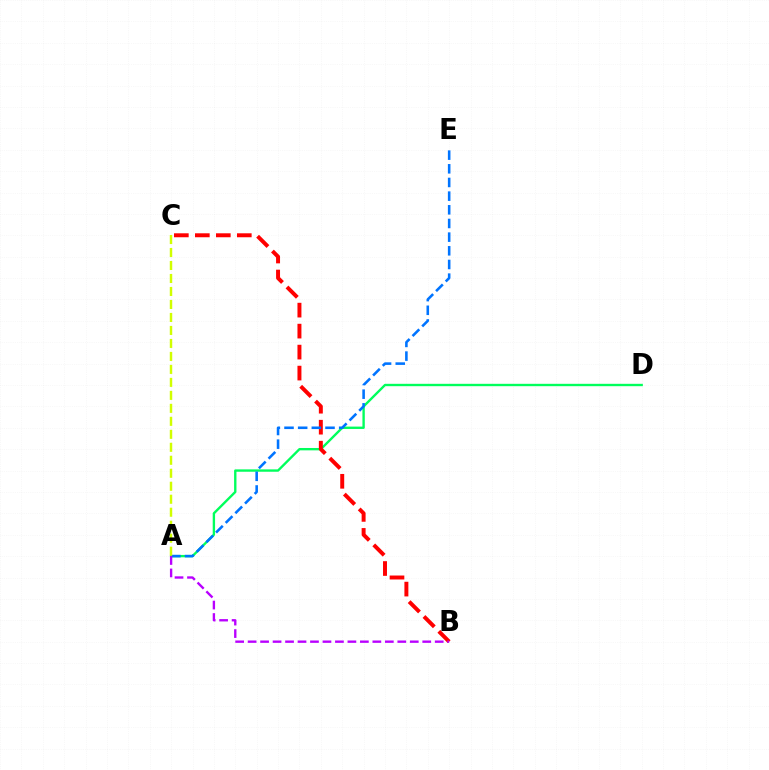{('A', 'D'): [{'color': '#00ff5c', 'line_style': 'solid', 'thickness': 1.7}], ('B', 'C'): [{'color': '#ff0000', 'line_style': 'dashed', 'thickness': 2.85}], ('A', 'E'): [{'color': '#0074ff', 'line_style': 'dashed', 'thickness': 1.86}], ('A', 'B'): [{'color': '#b900ff', 'line_style': 'dashed', 'thickness': 1.69}], ('A', 'C'): [{'color': '#d1ff00', 'line_style': 'dashed', 'thickness': 1.76}]}